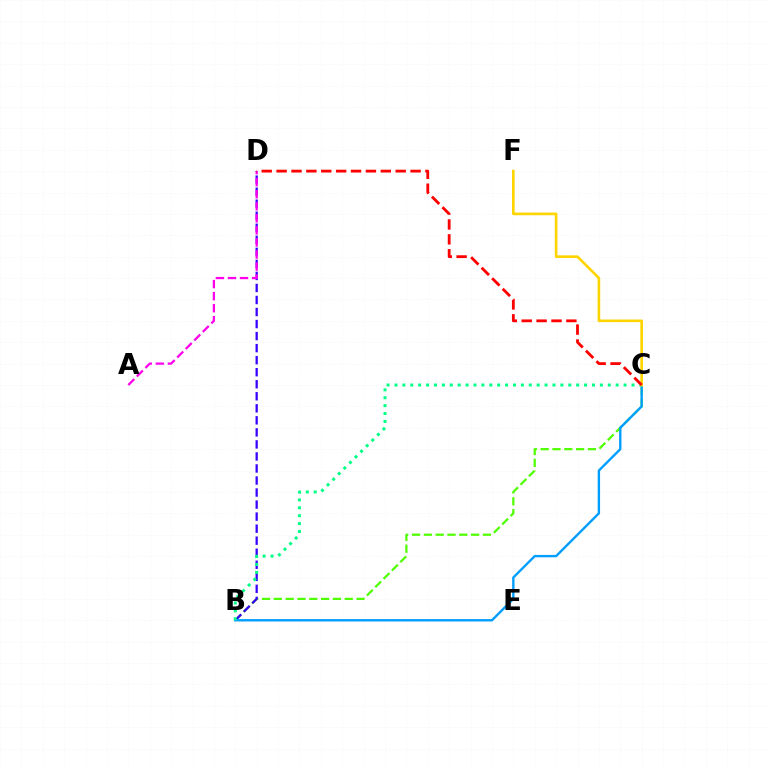{('B', 'C'): [{'color': '#4fff00', 'line_style': 'dashed', 'thickness': 1.61}, {'color': '#009eff', 'line_style': 'solid', 'thickness': 1.71}, {'color': '#00ff86', 'line_style': 'dotted', 'thickness': 2.15}], ('B', 'D'): [{'color': '#3700ff', 'line_style': 'dashed', 'thickness': 1.63}], ('A', 'D'): [{'color': '#ff00ed', 'line_style': 'dashed', 'thickness': 1.64}], ('C', 'F'): [{'color': '#ffd500', 'line_style': 'solid', 'thickness': 1.91}], ('C', 'D'): [{'color': '#ff0000', 'line_style': 'dashed', 'thickness': 2.02}]}